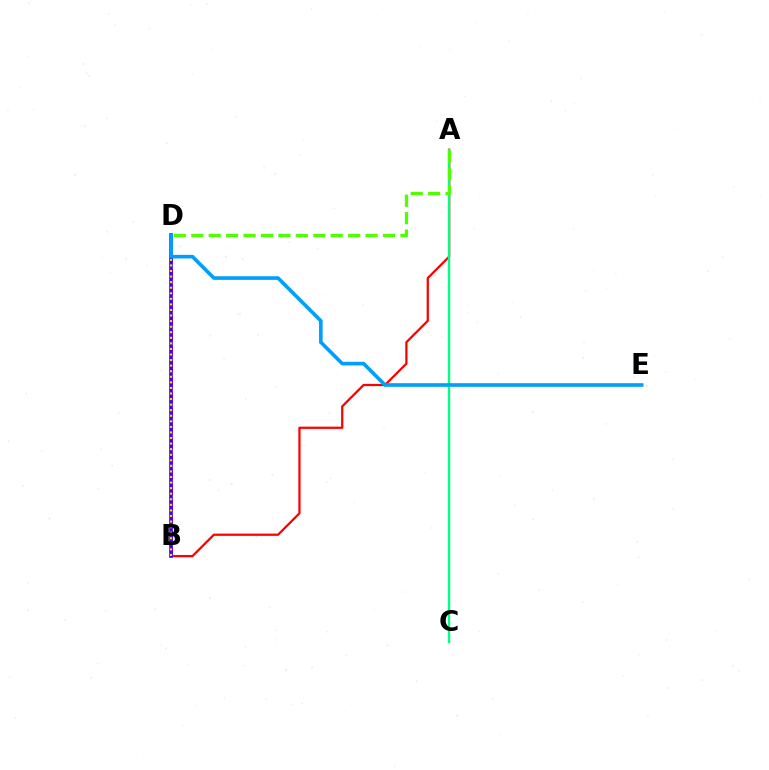{('A', 'B'): [{'color': '#ff0000', 'line_style': 'solid', 'thickness': 1.62}], ('B', 'D'): [{'color': '#ff00ed', 'line_style': 'dashed', 'thickness': 2.09}, {'color': '#3700ff', 'line_style': 'solid', 'thickness': 2.6}, {'color': '#ffd500', 'line_style': 'dotted', 'thickness': 1.51}], ('A', 'C'): [{'color': '#00ff86', 'line_style': 'solid', 'thickness': 1.72}], ('A', 'D'): [{'color': '#4fff00', 'line_style': 'dashed', 'thickness': 2.37}], ('D', 'E'): [{'color': '#009eff', 'line_style': 'solid', 'thickness': 2.61}]}